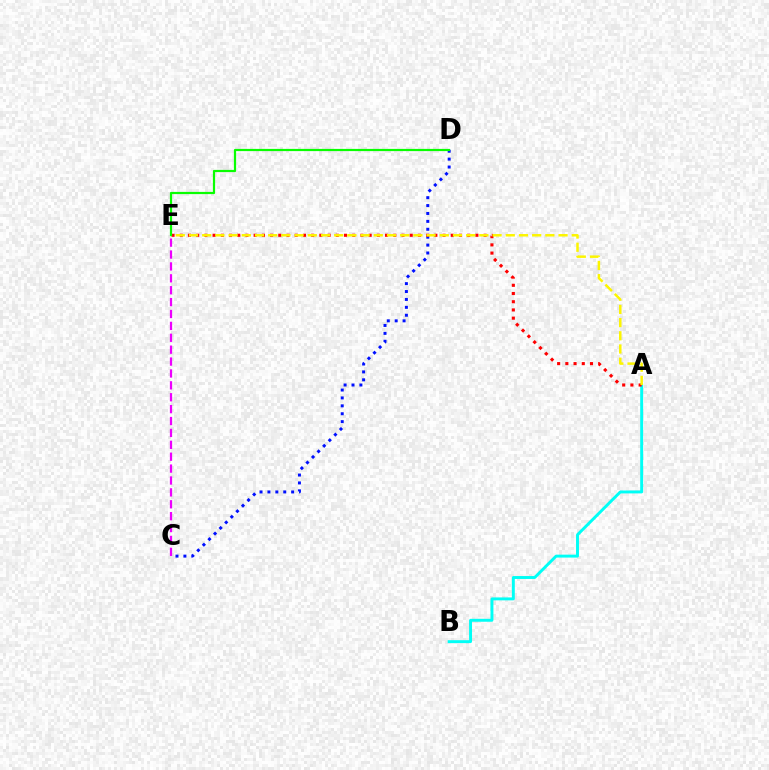{('A', 'B'): [{'color': '#00fff6', 'line_style': 'solid', 'thickness': 2.11}], ('C', 'D'): [{'color': '#0010ff', 'line_style': 'dotted', 'thickness': 2.15}], ('A', 'E'): [{'color': '#ff0000', 'line_style': 'dotted', 'thickness': 2.23}, {'color': '#fcf500', 'line_style': 'dashed', 'thickness': 1.79}], ('D', 'E'): [{'color': '#08ff00', 'line_style': 'solid', 'thickness': 1.59}], ('C', 'E'): [{'color': '#ee00ff', 'line_style': 'dashed', 'thickness': 1.62}]}